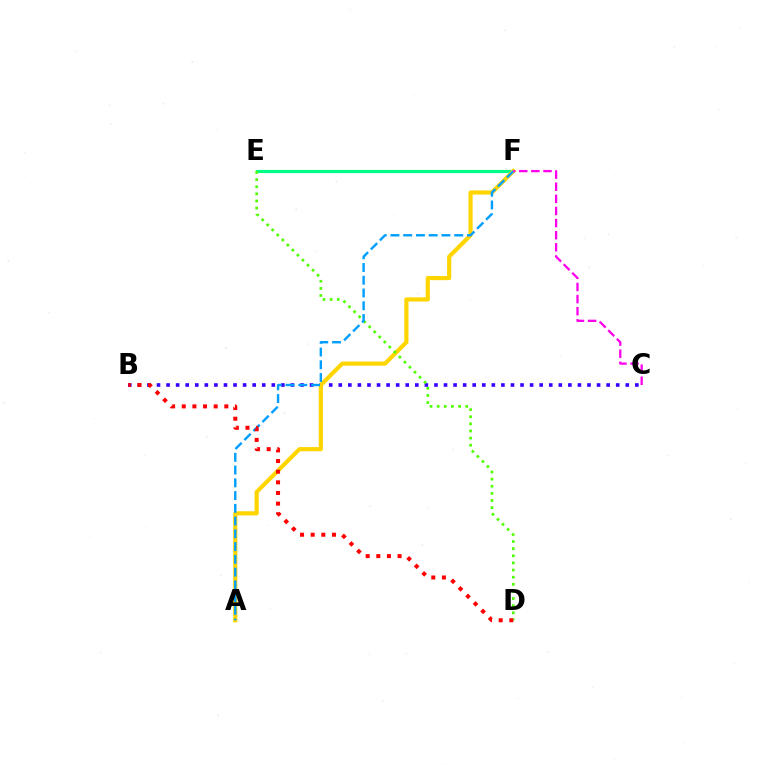{('E', 'F'): [{'color': '#00ff86', 'line_style': 'solid', 'thickness': 2.26}], ('B', 'C'): [{'color': '#3700ff', 'line_style': 'dotted', 'thickness': 2.6}], ('A', 'F'): [{'color': '#ffd500', 'line_style': 'solid', 'thickness': 3.0}, {'color': '#009eff', 'line_style': 'dashed', 'thickness': 1.73}], ('D', 'E'): [{'color': '#4fff00', 'line_style': 'dotted', 'thickness': 1.94}], ('C', 'F'): [{'color': '#ff00ed', 'line_style': 'dashed', 'thickness': 1.65}], ('B', 'D'): [{'color': '#ff0000', 'line_style': 'dotted', 'thickness': 2.89}]}